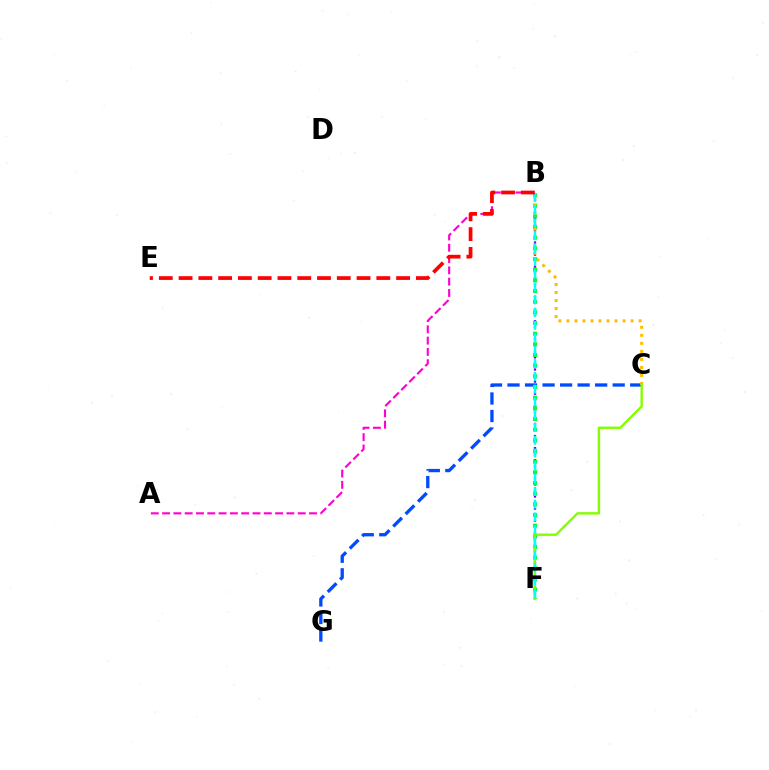{('B', 'F'): [{'color': '#7200ff', 'line_style': 'dotted', 'thickness': 1.64}, {'color': '#00ff39', 'line_style': 'dotted', 'thickness': 2.9}, {'color': '#00fff6', 'line_style': 'dashed', 'thickness': 1.74}], ('C', 'G'): [{'color': '#004bff', 'line_style': 'dashed', 'thickness': 2.38}], ('B', 'C'): [{'color': '#ffbd00', 'line_style': 'dotted', 'thickness': 2.18}], ('A', 'B'): [{'color': '#ff00cf', 'line_style': 'dashed', 'thickness': 1.54}], ('C', 'F'): [{'color': '#84ff00', 'line_style': 'solid', 'thickness': 1.73}], ('B', 'E'): [{'color': '#ff0000', 'line_style': 'dashed', 'thickness': 2.69}]}